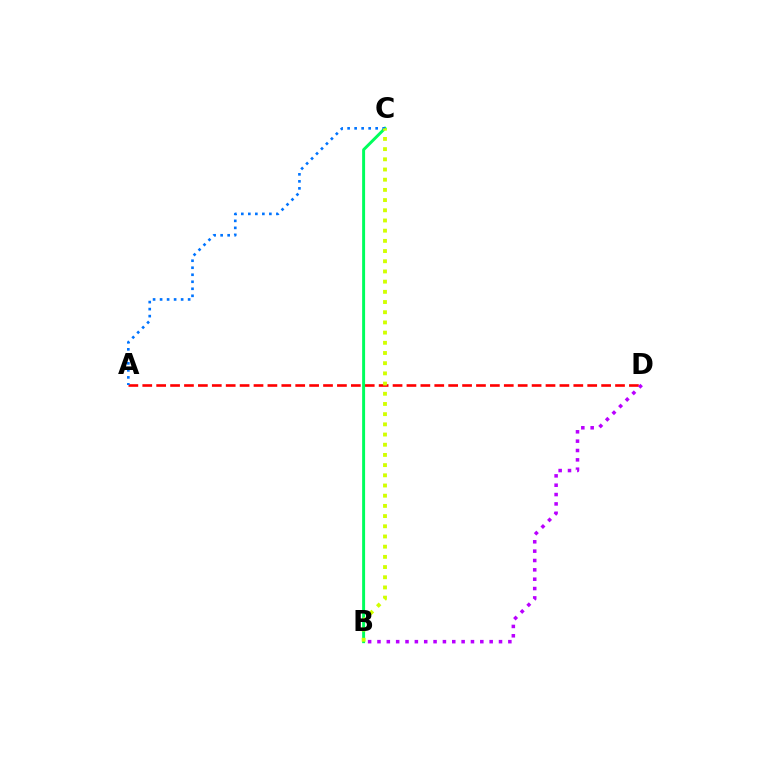{('A', 'D'): [{'color': '#ff0000', 'line_style': 'dashed', 'thickness': 1.89}], ('B', 'D'): [{'color': '#b900ff', 'line_style': 'dotted', 'thickness': 2.54}], ('B', 'C'): [{'color': '#00ff5c', 'line_style': 'solid', 'thickness': 2.13}, {'color': '#d1ff00', 'line_style': 'dotted', 'thickness': 2.77}], ('A', 'C'): [{'color': '#0074ff', 'line_style': 'dotted', 'thickness': 1.91}]}